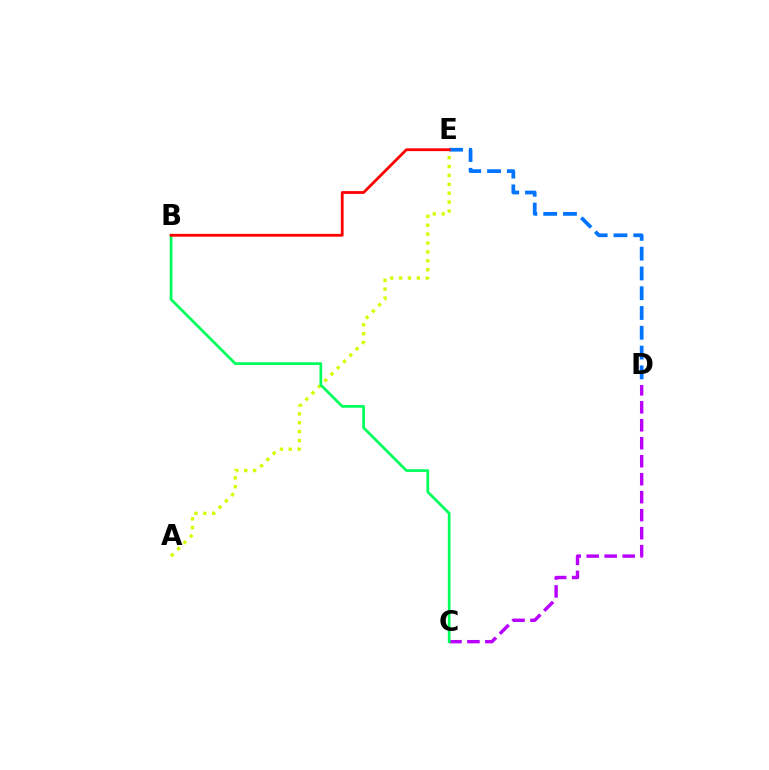{('D', 'E'): [{'color': '#0074ff', 'line_style': 'dashed', 'thickness': 2.69}], ('C', 'D'): [{'color': '#b900ff', 'line_style': 'dashed', 'thickness': 2.44}], ('A', 'E'): [{'color': '#d1ff00', 'line_style': 'dotted', 'thickness': 2.42}], ('B', 'C'): [{'color': '#00ff5c', 'line_style': 'solid', 'thickness': 1.95}], ('B', 'E'): [{'color': '#ff0000', 'line_style': 'solid', 'thickness': 2.01}]}